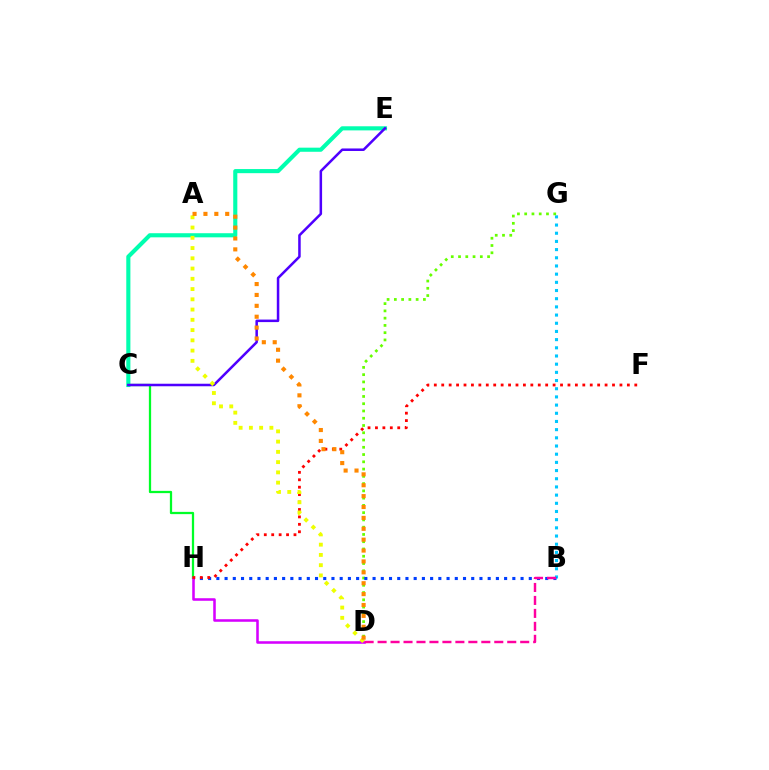{('B', 'G'): [{'color': '#00c7ff', 'line_style': 'dotted', 'thickness': 2.22}], ('D', 'G'): [{'color': '#66ff00', 'line_style': 'dotted', 'thickness': 1.97}], ('C', 'H'): [{'color': '#00ff27', 'line_style': 'solid', 'thickness': 1.63}], ('C', 'E'): [{'color': '#00ffaf', 'line_style': 'solid', 'thickness': 2.96}, {'color': '#4f00ff', 'line_style': 'solid', 'thickness': 1.82}], ('B', 'H'): [{'color': '#003fff', 'line_style': 'dotted', 'thickness': 2.23}], ('D', 'H'): [{'color': '#d600ff', 'line_style': 'solid', 'thickness': 1.84}], ('F', 'H'): [{'color': '#ff0000', 'line_style': 'dotted', 'thickness': 2.02}], ('A', 'D'): [{'color': '#eeff00', 'line_style': 'dotted', 'thickness': 2.79}, {'color': '#ff8800', 'line_style': 'dotted', 'thickness': 2.96}], ('B', 'D'): [{'color': '#ff00a0', 'line_style': 'dashed', 'thickness': 1.76}]}